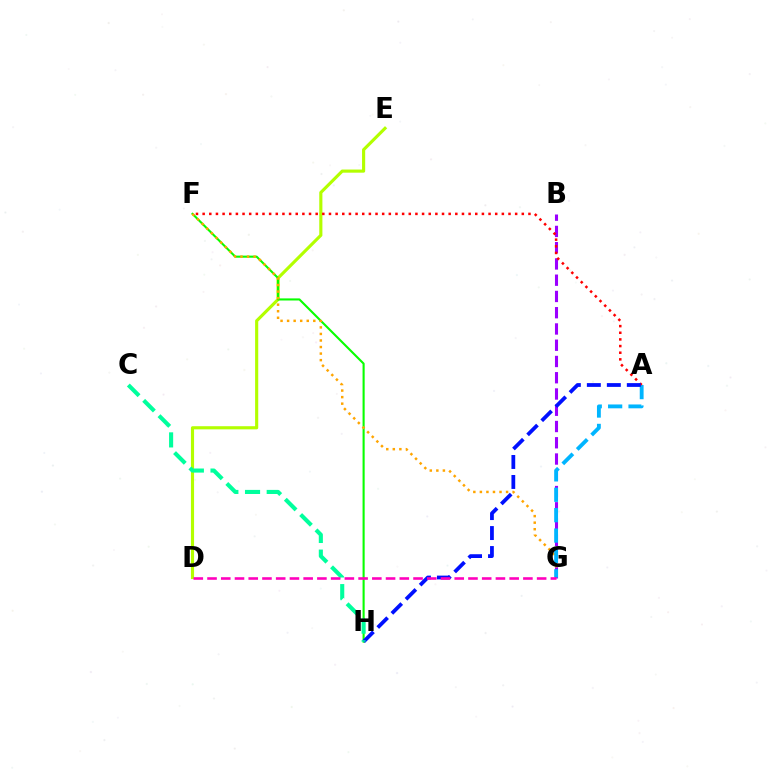{('B', 'G'): [{'color': '#9b00ff', 'line_style': 'dashed', 'thickness': 2.21}], ('D', 'E'): [{'color': '#b3ff00', 'line_style': 'solid', 'thickness': 2.26}], ('F', 'H'): [{'color': '#08ff00', 'line_style': 'solid', 'thickness': 1.51}], ('F', 'G'): [{'color': '#ffa500', 'line_style': 'dotted', 'thickness': 1.78}], ('A', 'G'): [{'color': '#00b5ff', 'line_style': 'dashed', 'thickness': 2.77}], ('A', 'F'): [{'color': '#ff0000', 'line_style': 'dotted', 'thickness': 1.81}], ('A', 'H'): [{'color': '#0010ff', 'line_style': 'dashed', 'thickness': 2.71}], ('C', 'H'): [{'color': '#00ff9d', 'line_style': 'dashed', 'thickness': 2.95}], ('D', 'G'): [{'color': '#ff00bd', 'line_style': 'dashed', 'thickness': 1.87}]}